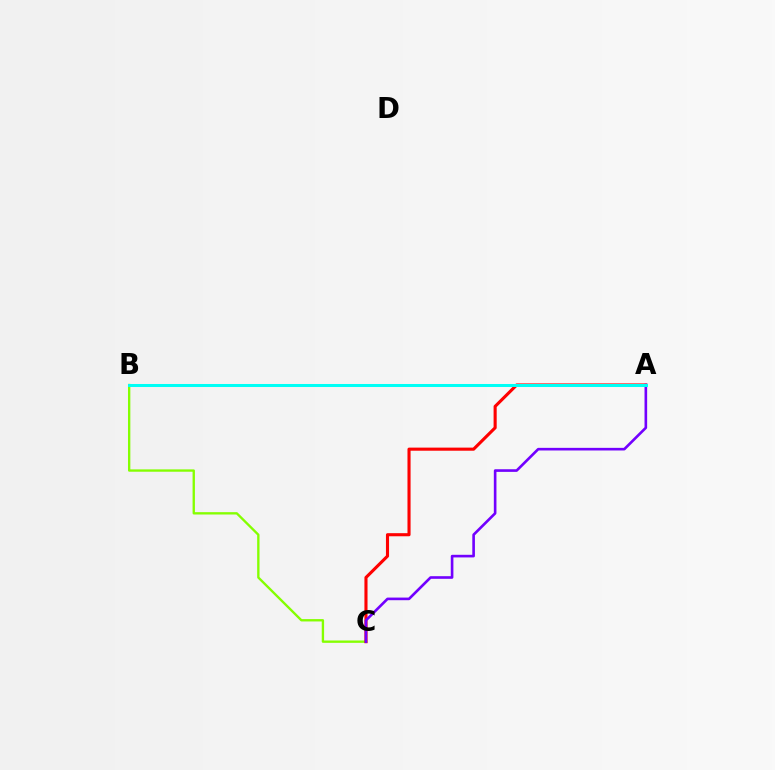{('B', 'C'): [{'color': '#84ff00', 'line_style': 'solid', 'thickness': 1.69}], ('A', 'C'): [{'color': '#ff0000', 'line_style': 'solid', 'thickness': 2.23}, {'color': '#7200ff', 'line_style': 'solid', 'thickness': 1.89}], ('A', 'B'): [{'color': '#00fff6', 'line_style': 'solid', 'thickness': 2.18}]}